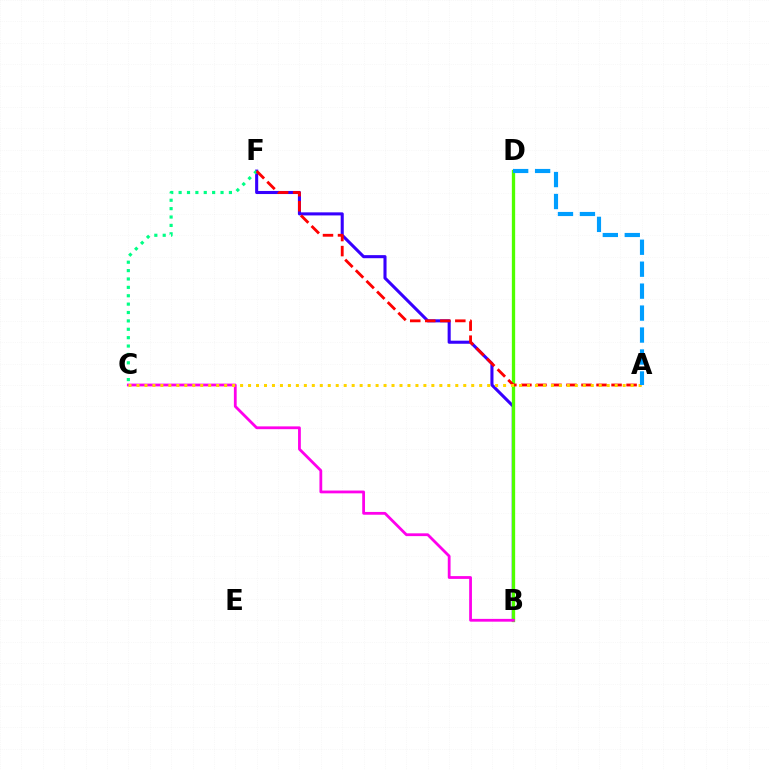{('B', 'F'): [{'color': '#3700ff', 'line_style': 'solid', 'thickness': 2.21}], ('C', 'F'): [{'color': '#00ff86', 'line_style': 'dotted', 'thickness': 2.28}], ('B', 'D'): [{'color': '#4fff00', 'line_style': 'solid', 'thickness': 2.38}], ('A', 'F'): [{'color': '#ff0000', 'line_style': 'dashed', 'thickness': 2.04}], ('B', 'C'): [{'color': '#ff00ed', 'line_style': 'solid', 'thickness': 2.01}], ('A', 'C'): [{'color': '#ffd500', 'line_style': 'dotted', 'thickness': 2.17}], ('A', 'D'): [{'color': '#009eff', 'line_style': 'dashed', 'thickness': 2.98}]}